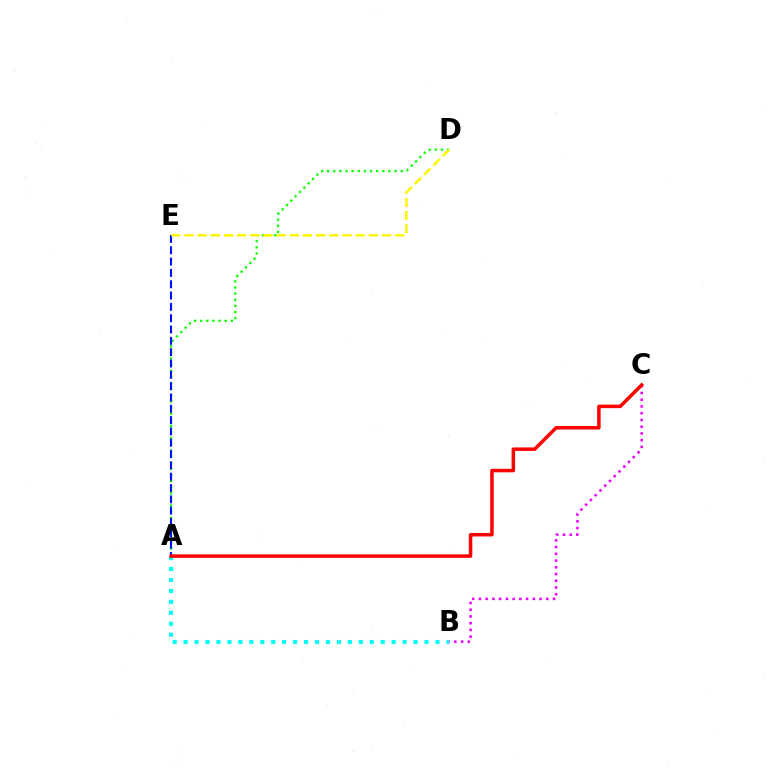{('B', 'C'): [{'color': '#ee00ff', 'line_style': 'dotted', 'thickness': 1.83}], ('A', 'D'): [{'color': '#08ff00', 'line_style': 'dotted', 'thickness': 1.67}], ('A', 'E'): [{'color': '#0010ff', 'line_style': 'dashed', 'thickness': 1.54}], ('D', 'E'): [{'color': '#fcf500', 'line_style': 'dashed', 'thickness': 1.79}], ('A', 'B'): [{'color': '#00fff6', 'line_style': 'dotted', 'thickness': 2.98}], ('A', 'C'): [{'color': '#ff0000', 'line_style': 'solid', 'thickness': 2.52}]}